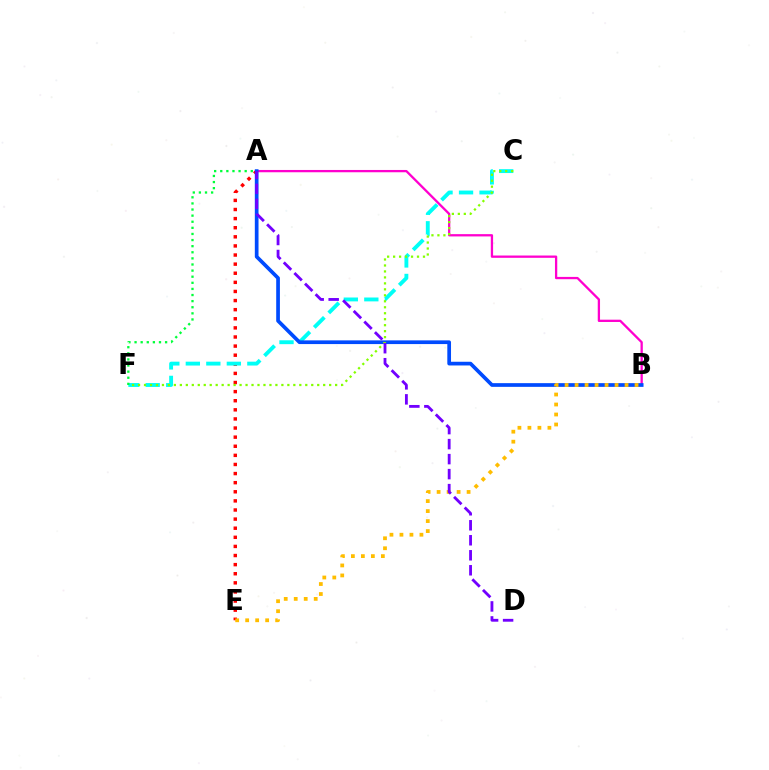{('A', 'E'): [{'color': '#ff0000', 'line_style': 'dotted', 'thickness': 2.47}], ('C', 'F'): [{'color': '#00fff6', 'line_style': 'dashed', 'thickness': 2.79}, {'color': '#84ff00', 'line_style': 'dotted', 'thickness': 1.62}], ('A', 'B'): [{'color': '#ff00cf', 'line_style': 'solid', 'thickness': 1.65}, {'color': '#004bff', 'line_style': 'solid', 'thickness': 2.67}], ('A', 'F'): [{'color': '#00ff39', 'line_style': 'dotted', 'thickness': 1.66}], ('B', 'E'): [{'color': '#ffbd00', 'line_style': 'dotted', 'thickness': 2.72}], ('A', 'D'): [{'color': '#7200ff', 'line_style': 'dashed', 'thickness': 2.04}]}